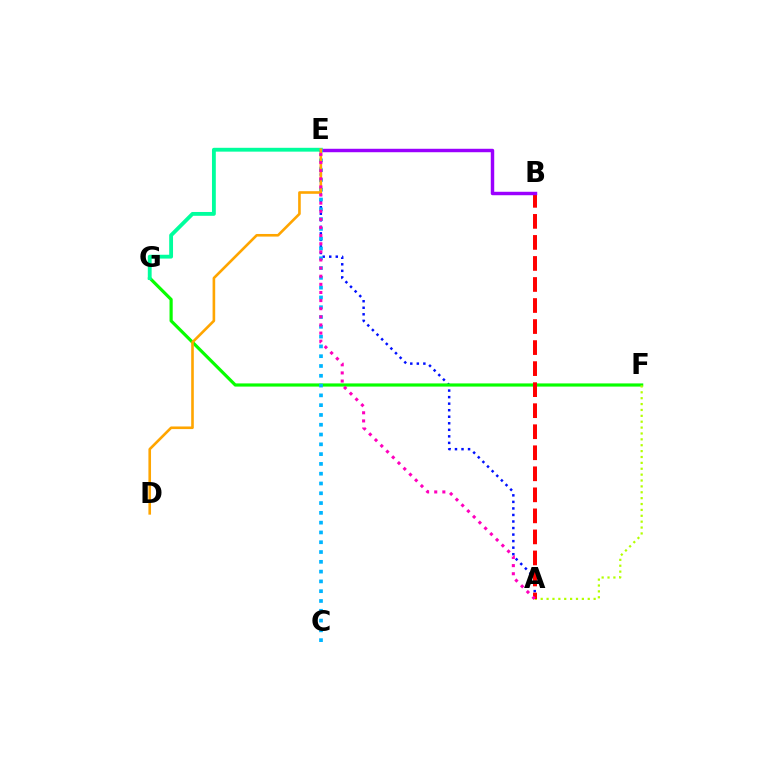{('A', 'E'): [{'color': '#0010ff', 'line_style': 'dotted', 'thickness': 1.78}, {'color': '#ff00bd', 'line_style': 'dotted', 'thickness': 2.21}], ('F', 'G'): [{'color': '#08ff00', 'line_style': 'solid', 'thickness': 2.29}], ('A', 'F'): [{'color': '#b3ff00', 'line_style': 'dotted', 'thickness': 1.6}], ('A', 'B'): [{'color': '#ff0000', 'line_style': 'dashed', 'thickness': 2.86}], ('B', 'E'): [{'color': '#9b00ff', 'line_style': 'solid', 'thickness': 2.48}], ('E', 'G'): [{'color': '#00ff9d', 'line_style': 'solid', 'thickness': 2.76}], ('C', 'E'): [{'color': '#00b5ff', 'line_style': 'dotted', 'thickness': 2.66}], ('D', 'E'): [{'color': '#ffa500', 'line_style': 'solid', 'thickness': 1.89}]}